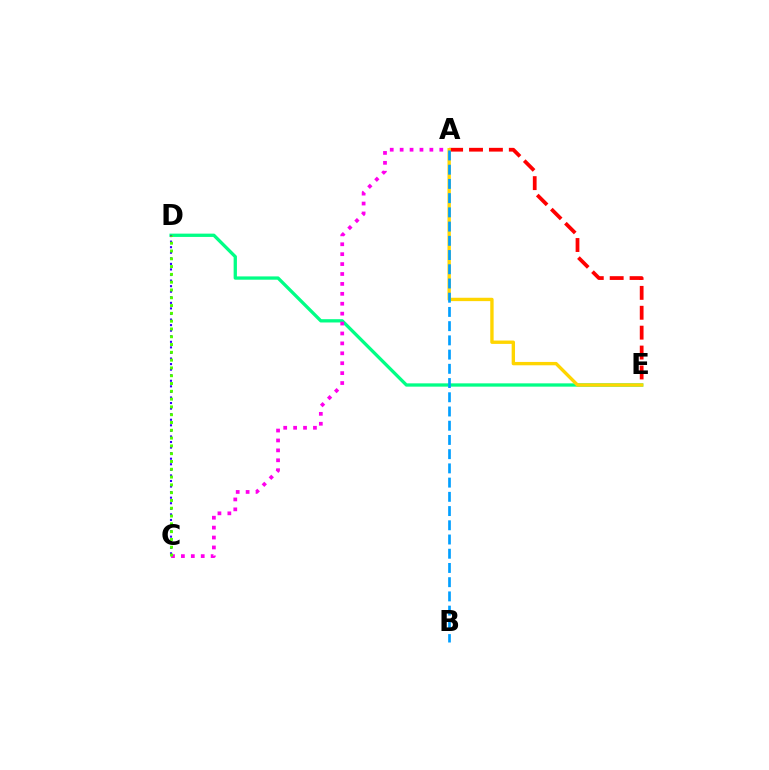{('A', 'E'): [{'color': '#ff0000', 'line_style': 'dashed', 'thickness': 2.7}, {'color': '#ffd500', 'line_style': 'solid', 'thickness': 2.42}], ('D', 'E'): [{'color': '#00ff86', 'line_style': 'solid', 'thickness': 2.37}], ('A', 'C'): [{'color': '#ff00ed', 'line_style': 'dotted', 'thickness': 2.69}], ('C', 'D'): [{'color': '#3700ff', 'line_style': 'dotted', 'thickness': 1.51}, {'color': '#4fff00', 'line_style': 'dotted', 'thickness': 2.12}], ('A', 'B'): [{'color': '#009eff', 'line_style': 'dashed', 'thickness': 1.93}]}